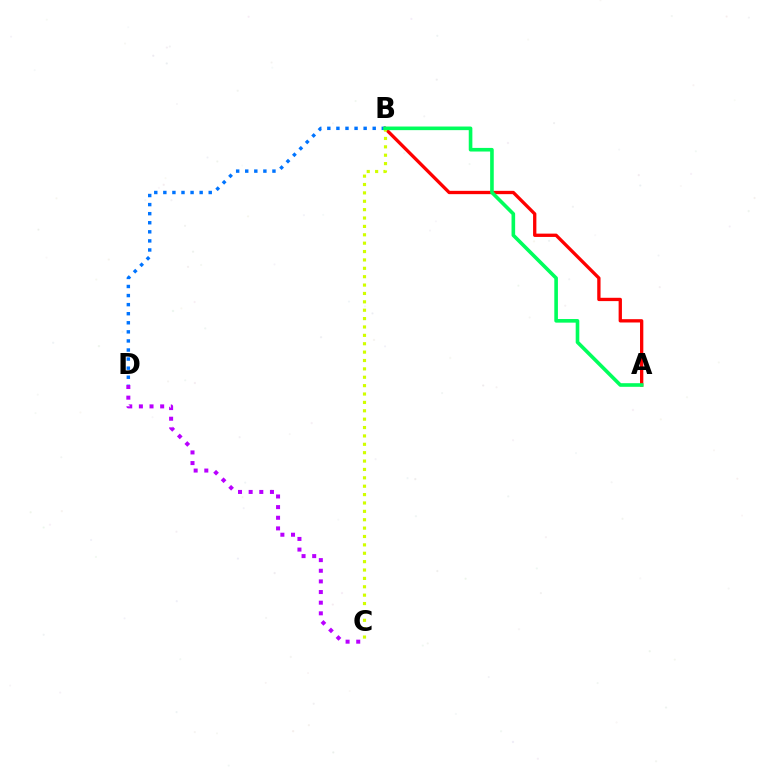{('A', 'B'): [{'color': '#ff0000', 'line_style': 'solid', 'thickness': 2.38}, {'color': '#00ff5c', 'line_style': 'solid', 'thickness': 2.6}], ('B', 'D'): [{'color': '#0074ff', 'line_style': 'dotted', 'thickness': 2.47}], ('B', 'C'): [{'color': '#d1ff00', 'line_style': 'dotted', 'thickness': 2.28}], ('C', 'D'): [{'color': '#b900ff', 'line_style': 'dotted', 'thickness': 2.89}]}